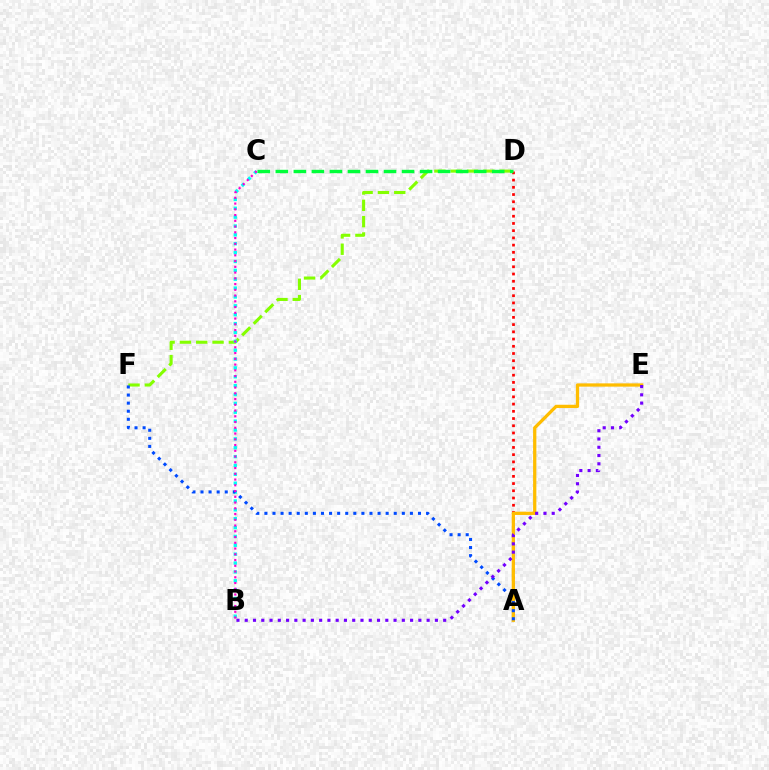{('A', 'D'): [{'color': '#ff0000', 'line_style': 'dotted', 'thickness': 1.96}], ('A', 'E'): [{'color': '#ffbd00', 'line_style': 'solid', 'thickness': 2.35}], ('D', 'F'): [{'color': '#84ff00', 'line_style': 'dashed', 'thickness': 2.22}], ('B', 'C'): [{'color': '#00fff6', 'line_style': 'dotted', 'thickness': 2.41}, {'color': '#ff00cf', 'line_style': 'dotted', 'thickness': 1.56}], ('A', 'F'): [{'color': '#004bff', 'line_style': 'dotted', 'thickness': 2.2}], ('C', 'D'): [{'color': '#00ff39', 'line_style': 'dashed', 'thickness': 2.45}], ('B', 'E'): [{'color': '#7200ff', 'line_style': 'dotted', 'thickness': 2.25}]}